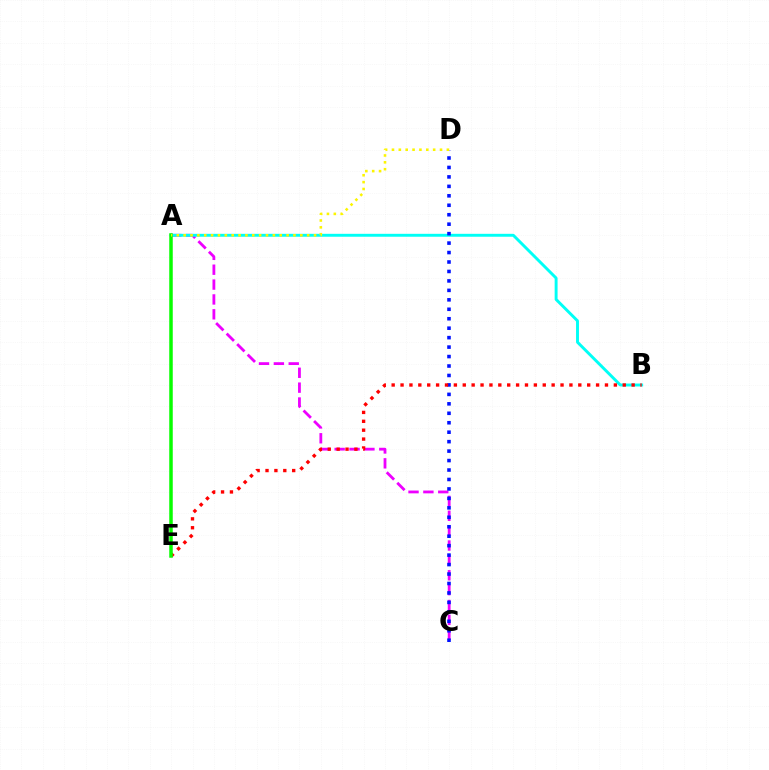{('A', 'C'): [{'color': '#ee00ff', 'line_style': 'dashed', 'thickness': 2.02}], ('A', 'B'): [{'color': '#00fff6', 'line_style': 'solid', 'thickness': 2.1}], ('C', 'D'): [{'color': '#0010ff', 'line_style': 'dotted', 'thickness': 2.57}], ('B', 'E'): [{'color': '#ff0000', 'line_style': 'dotted', 'thickness': 2.41}], ('A', 'E'): [{'color': '#08ff00', 'line_style': 'solid', 'thickness': 2.52}], ('A', 'D'): [{'color': '#fcf500', 'line_style': 'dotted', 'thickness': 1.86}]}